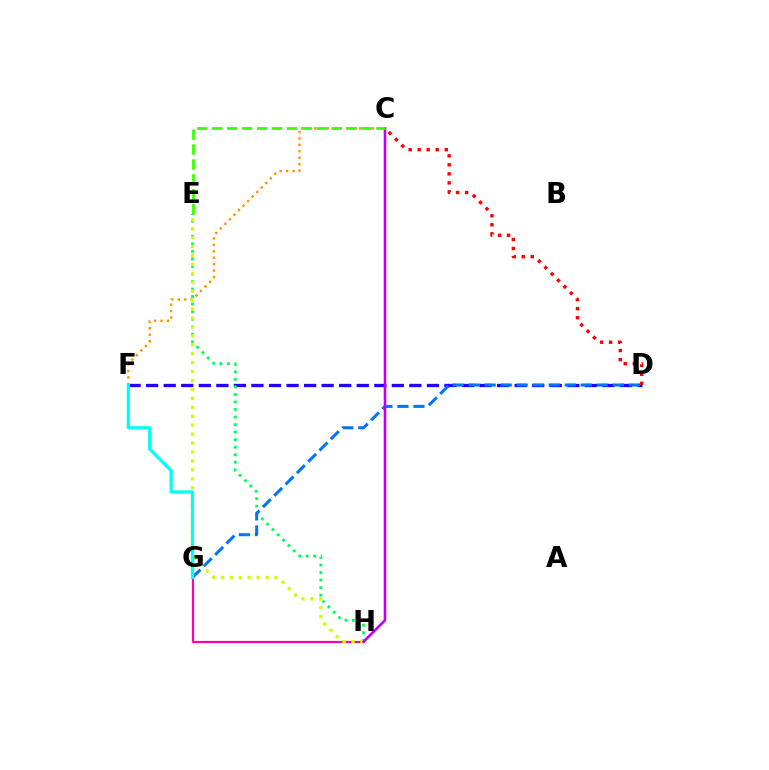{('D', 'F'): [{'color': '#2500ff', 'line_style': 'dashed', 'thickness': 2.38}], ('E', 'H'): [{'color': '#00ff5c', 'line_style': 'dotted', 'thickness': 2.05}, {'color': '#d1ff00', 'line_style': 'dotted', 'thickness': 2.43}], ('G', 'H'): [{'color': '#ff00ac', 'line_style': 'solid', 'thickness': 1.58}], ('C', 'F'): [{'color': '#ff9400', 'line_style': 'dotted', 'thickness': 1.75}], ('D', 'G'): [{'color': '#0074ff', 'line_style': 'dashed', 'thickness': 2.18}], ('F', 'G'): [{'color': '#00fff6', 'line_style': 'solid', 'thickness': 2.33}], ('C', 'H'): [{'color': '#b900ff', 'line_style': 'solid', 'thickness': 1.88}], ('C', 'E'): [{'color': '#3dff00', 'line_style': 'dashed', 'thickness': 2.03}], ('C', 'D'): [{'color': '#ff0000', 'line_style': 'dotted', 'thickness': 2.45}]}